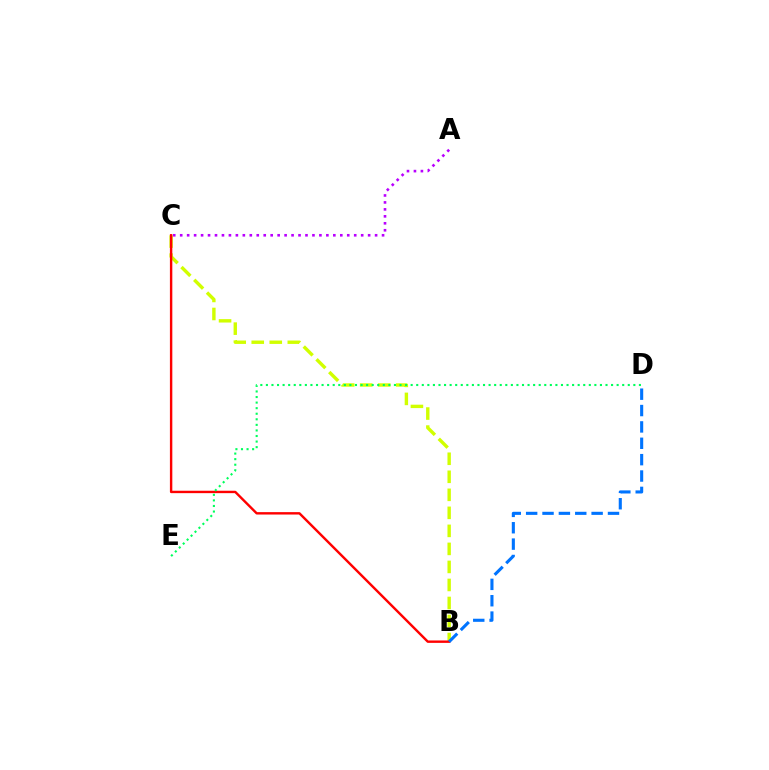{('B', 'C'): [{'color': '#d1ff00', 'line_style': 'dashed', 'thickness': 2.45}, {'color': '#ff0000', 'line_style': 'solid', 'thickness': 1.73}], ('A', 'C'): [{'color': '#b900ff', 'line_style': 'dotted', 'thickness': 1.89}], ('B', 'D'): [{'color': '#0074ff', 'line_style': 'dashed', 'thickness': 2.22}], ('D', 'E'): [{'color': '#00ff5c', 'line_style': 'dotted', 'thickness': 1.51}]}